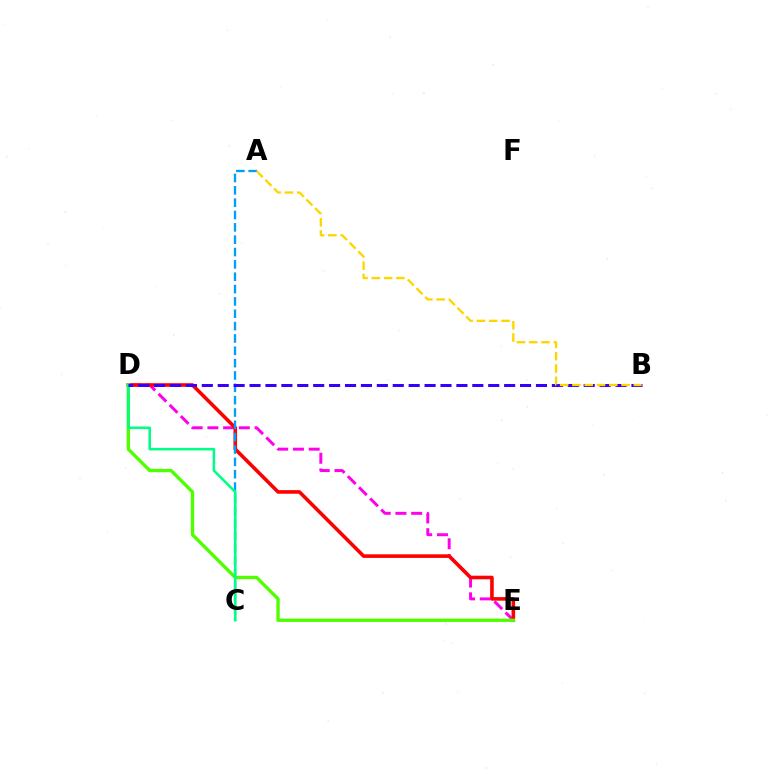{('D', 'E'): [{'color': '#ff00ed', 'line_style': 'dashed', 'thickness': 2.14}, {'color': '#ff0000', 'line_style': 'solid', 'thickness': 2.59}, {'color': '#4fff00', 'line_style': 'solid', 'thickness': 2.42}], ('A', 'C'): [{'color': '#009eff', 'line_style': 'dashed', 'thickness': 1.68}], ('C', 'D'): [{'color': '#00ff86', 'line_style': 'solid', 'thickness': 1.85}], ('B', 'D'): [{'color': '#3700ff', 'line_style': 'dashed', 'thickness': 2.16}], ('A', 'B'): [{'color': '#ffd500', 'line_style': 'dashed', 'thickness': 1.67}]}